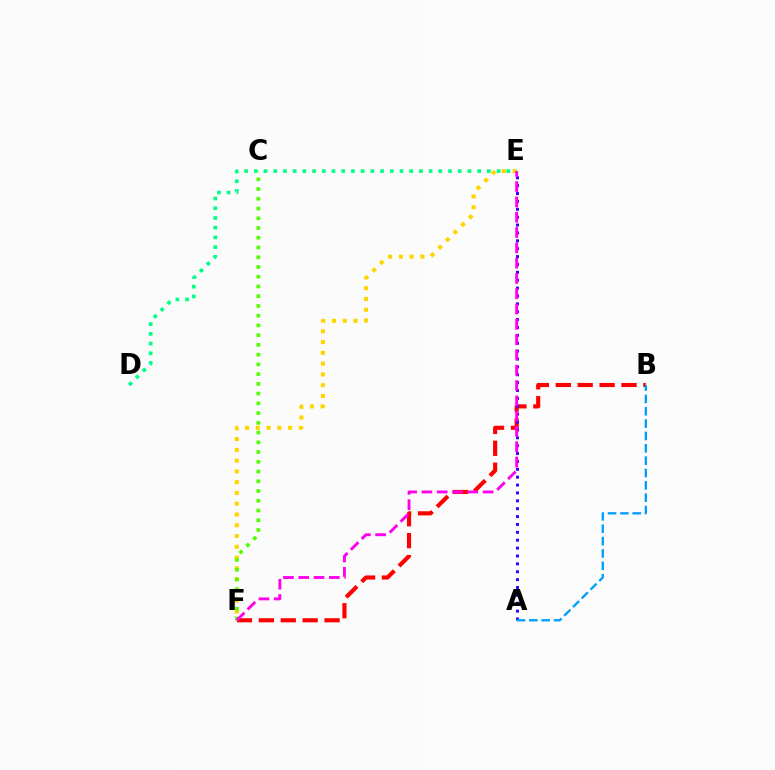{('B', 'F'): [{'color': '#ff0000', 'line_style': 'dashed', 'thickness': 2.98}], ('E', 'F'): [{'color': '#ffd500', 'line_style': 'dotted', 'thickness': 2.93}, {'color': '#ff00ed', 'line_style': 'dashed', 'thickness': 2.08}], ('A', 'E'): [{'color': '#3700ff', 'line_style': 'dotted', 'thickness': 2.14}], ('D', 'E'): [{'color': '#00ff86', 'line_style': 'dotted', 'thickness': 2.64}], ('A', 'B'): [{'color': '#009eff', 'line_style': 'dashed', 'thickness': 1.68}], ('C', 'F'): [{'color': '#4fff00', 'line_style': 'dotted', 'thickness': 2.65}]}